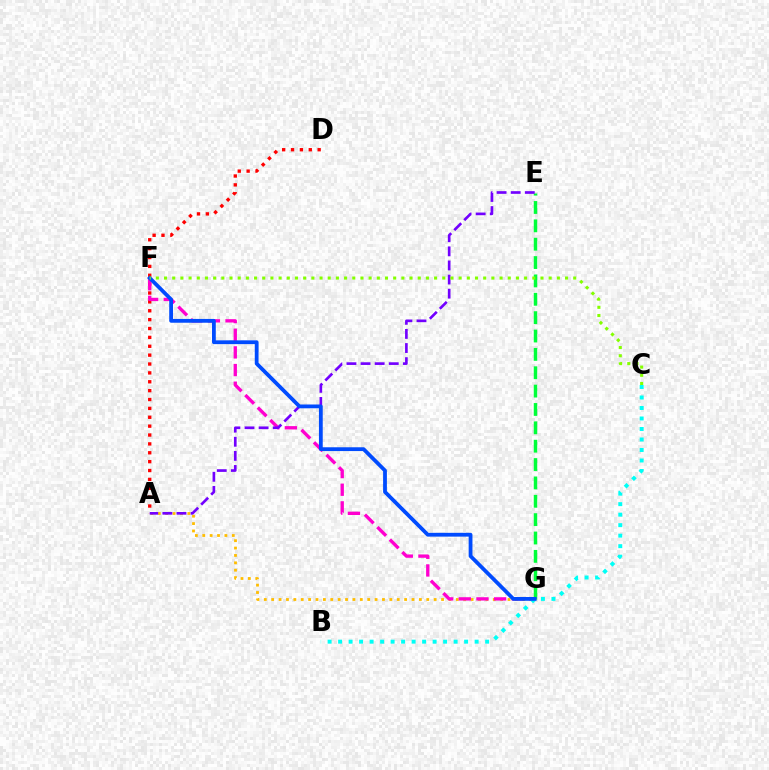{('E', 'G'): [{'color': '#00ff39', 'line_style': 'dashed', 'thickness': 2.49}], ('A', 'D'): [{'color': '#ff0000', 'line_style': 'dotted', 'thickness': 2.41}], ('A', 'G'): [{'color': '#ffbd00', 'line_style': 'dotted', 'thickness': 2.01}], ('F', 'G'): [{'color': '#ff00cf', 'line_style': 'dashed', 'thickness': 2.4}, {'color': '#004bff', 'line_style': 'solid', 'thickness': 2.73}], ('A', 'E'): [{'color': '#7200ff', 'line_style': 'dashed', 'thickness': 1.92}], ('B', 'C'): [{'color': '#00fff6', 'line_style': 'dotted', 'thickness': 2.85}], ('C', 'F'): [{'color': '#84ff00', 'line_style': 'dotted', 'thickness': 2.22}]}